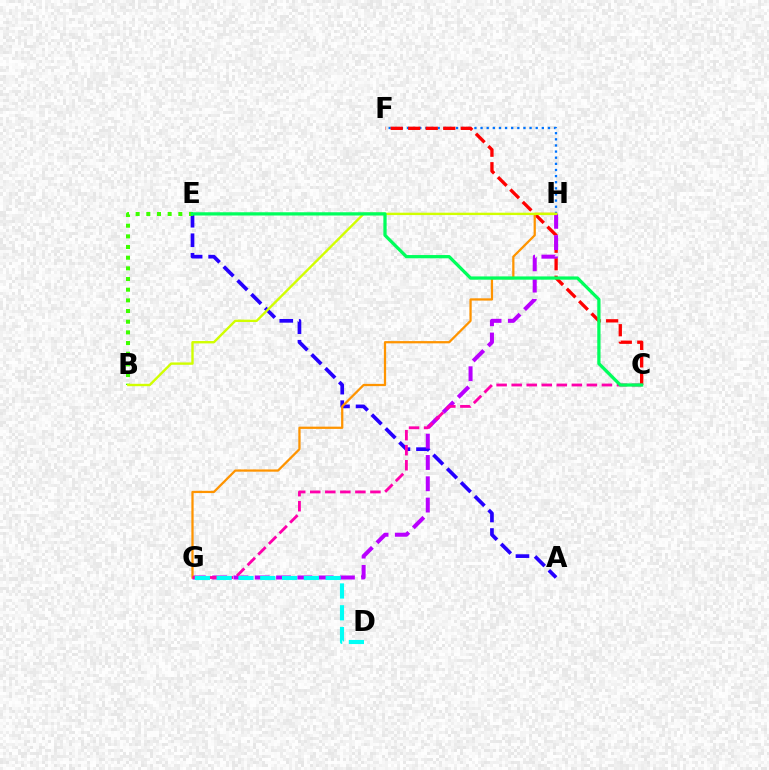{('F', 'H'): [{'color': '#0074ff', 'line_style': 'dotted', 'thickness': 1.66}], ('A', 'E'): [{'color': '#2500ff', 'line_style': 'dashed', 'thickness': 2.65}], ('C', 'F'): [{'color': '#ff0000', 'line_style': 'dashed', 'thickness': 2.38}], ('G', 'H'): [{'color': '#b900ff', 'line_style': 'dashed', 'thickness': 2.89}, {'color': '#ff9400', 'line_style': 'solid', 'thickness': 1.63}], ('B', 'E'): [{'color': '#3dff00', 'line_style': 'dotted', 'thickness': 2.9}], ('C', 'G'): [{'color': '#ff00ac', 'line_style': 'dashed', 'thickness': 2.04}], ('B', 'H'): [{'color': '#d1ff00', 'line_style': 'solid', 'thickness': 1.71}], ('C', 'E'): [{'color': '#00ff5c', 'line_style': 'solid', 'thickness': 2.35}], ('D', 'G'): [{'color': '#00fff6', 'line_style': 'dashed', 'thickness': 2.96}]}